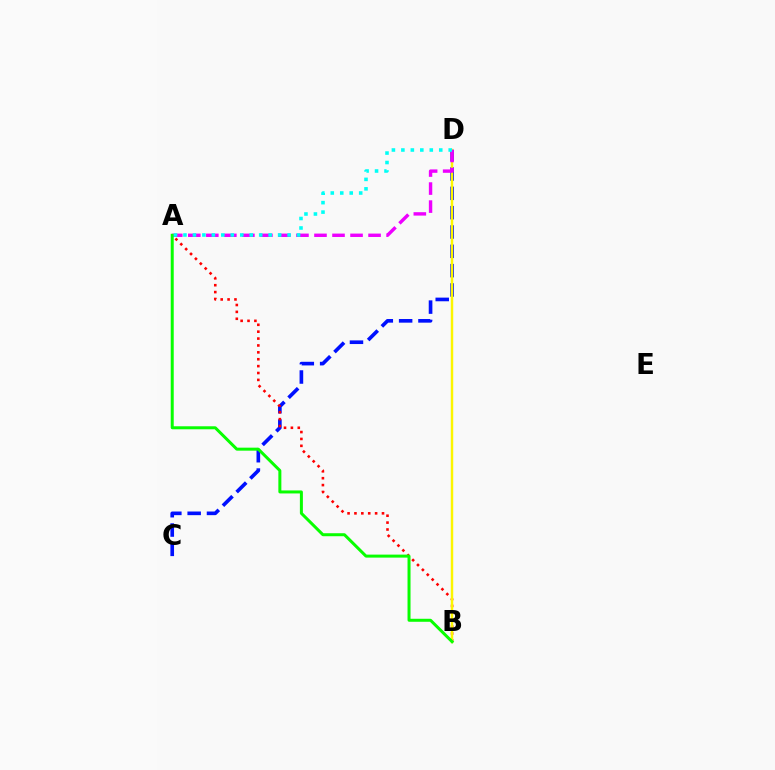{('C', 'D'): [{'color': '#0010ff', 'line_style': 'dashed', 'thickness': 2.63}], ('A', 'B'): [{'color': '#ff0000', 'line_style': 'dotted', 'thickness': 1.87}, {'color': '#08ff00', 'line_style': 'solid', 'thickness': 2.16}], ('B', 'D'): [{'color': '#fcf500', 'line_style': 'solid', 'thickness': 1.76}], ('A', 'D'): [{'color': '#ee00ff', 'line_style': 'dashed', 'thickness': 2.45}, {'color': '#00fff6', 'line_style': 'dotted', 'thickness': 2.57}]}